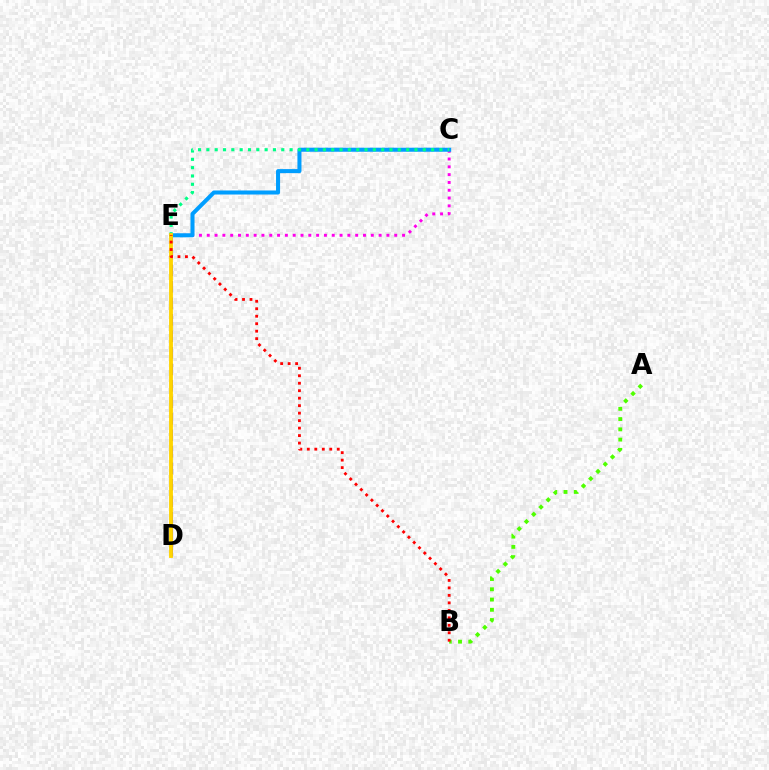{('D', 'E'): [{'color': '#3700ff', 'line_style': 'dashed', 'thickness': 2.24}, {'color': '#ffd500', 'line_style': 'solid', 'thickness': 2.76}], ('C', 'E'): [{'color': '#ff00ed', 'line_style': 'dotted', 'thickness': 2.12}, {'color': '#009eff', 'line_style': 'solid', 'thickness': 2.91}, {'color': '#00ff86', 'line_style': 'dotted', 'thickness': 2.26}], ('A', 'B'): [{'color': '#4fff00', 'line_style': 'dotted', 'thickness': 2.79}], ('B', 'E'): [{'color': '#ff0000', 'line_style': 'dotted', 'thickness': 2.03}]}